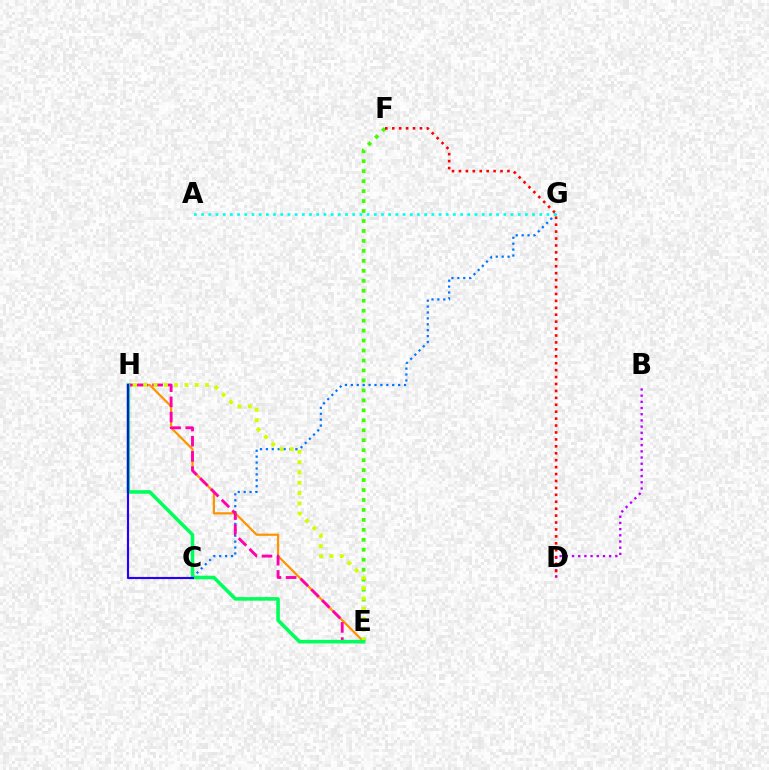{('C', 'G'): [{'color': '#0074ff', 'line_style': 'dotted', 'thickness': 1.61}], ('E', 'H'): [{'color': '#ff9400', 'line_style': 'solid', 'thickness': 1.6}, {'color': '#ff00ac', 'line_style': 'dashed', 'thickness': 2.06}, {'color': '#d1ff00', 'line_style': 'dotted', 'thickness': 2.8}, {'color': '#00ff5c', 'line_style': 'solid', 'thickness': 2.57}], ('B', 'D'): [{'color': '#b900ff', 'line_style': 'dotted', 'thickness': 1.68}], ('A', 'G'): [{'color': '#00fff6', 'line_style': 'dotted', 'thickness': 1.95}], ('E', 'F'): [{'color': '#3dff00', 'line_style': 'dotted', 'thickness': 2.71}], ('D', 'F'): [{'color': '#ff0000', 'line_style': 'dotted', 'thickness': 1.88}], ('C', 'H'): [{'color': '#2500ff', 'line_style': 'solid', 'thickness': 1.54}]}